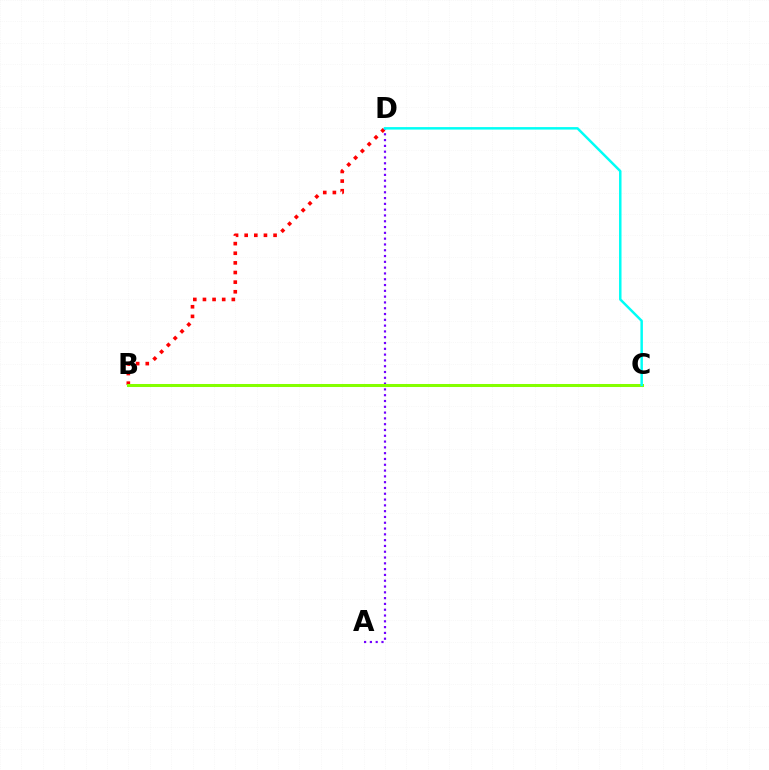{('B', 'D'): [{'color': '#ff0000', 'line_style': 'dotted', 'thickness': 2.62}], ('A', 'D'): [{'color': '#7200ff', 'line_style': 'dotted', 'thickness': 1.58}], ('B', 'C'): [{'color': '#84ff00', 'line_style': 'solid', 'thickness': 2.18}], ('C', 'D'): [{'color': '#00fff6', 'line_style': 'solid', 'thickness': 1.78}]}